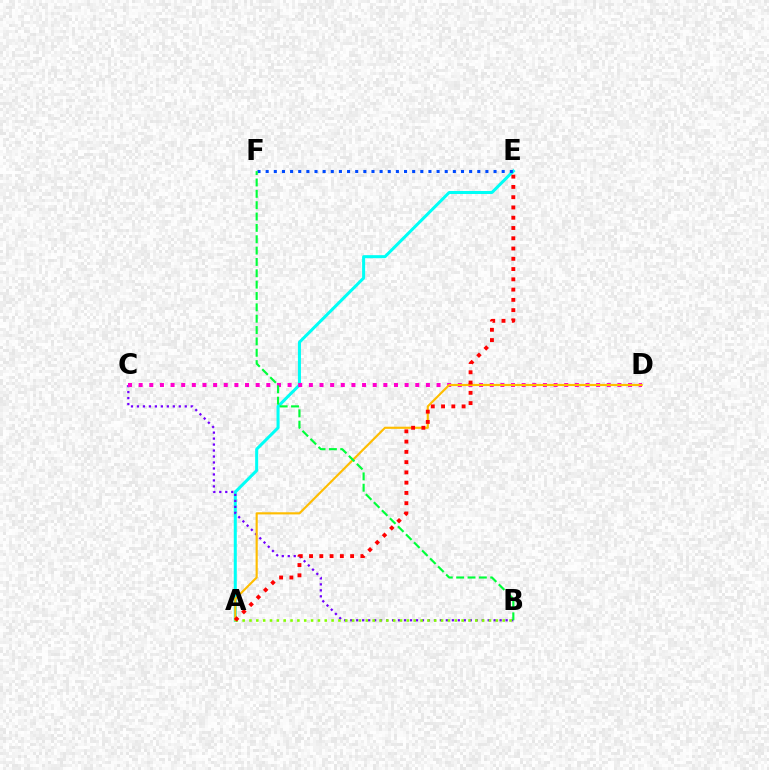{('A', 'E'): [{'color': '#00fff6', 'line_style': 'solid', 'thickness': 2.18}, {'color': '#ff0000', 'line_style': 'dotted', 'thickness': 2.79}], ('B', 'C'): [{'color': '#7200ff', 'line_style': 'dotted', 'thickness': 1.62}], ('E', 'F'): [{'color': '#004bff', 'line_style': 'dotted', 'thickness': 2.21}], ('C', 'D'): [{'color': '#ff00cf', 'line_style': 'dotted', 'thickness': 2.89}], ('A', 'D'): [{'color': '#ffbd00', 'line_style': 'solid', 'thickness': 1.55}], ('B', 'F'): [{'color': '#00ff39', 'line_style': 'dashed', 'thickness': 1.54}], ('A', 'B'): [{'color': '#84ff00', 'line_style': 'dotted', 'thickness': 1.86}]}